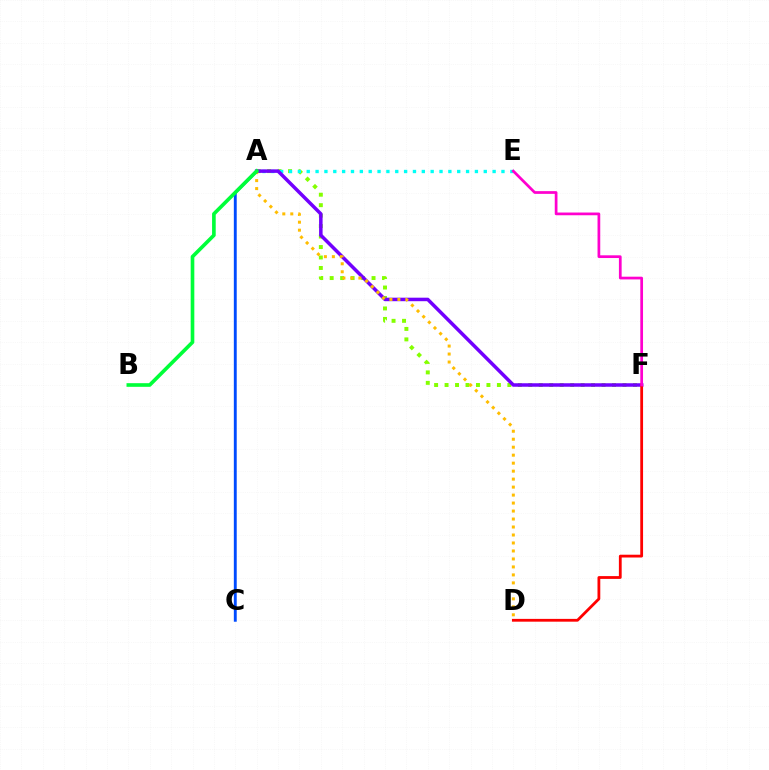{('A', 'F'): [{'color': '#84ff00', 'line_style': 'dotted', 'thickness': 2.84}, {'color': '#7200ff', 'line_style': 'solid', 'thickness': 2.53}], ('A', 'E'): [{'color': '#00fff6', 'line_style': 'dotted', 'thickness': 2.41}], ('A', 'D'): [{'color': '#ffbd00', 'line_style': 'dotted', 'thickness': 2.17}], ('A', 'C'): [{'color': '#004bff', 'line_style': 'solid', 'thickness': 2.08}], ('D', 'F'): [{'color': '#ff0000', 'line_style': 'solid', 'thickness': 2.01}], ('E', 'F'): [{'color': '#ff00cf', 'line_style': 'solid', 'thickness': 1.96}], ('A', 'B'): [{'color': '#00ff39', 'line_style': 'solid', 'thickness': 2.62}]}